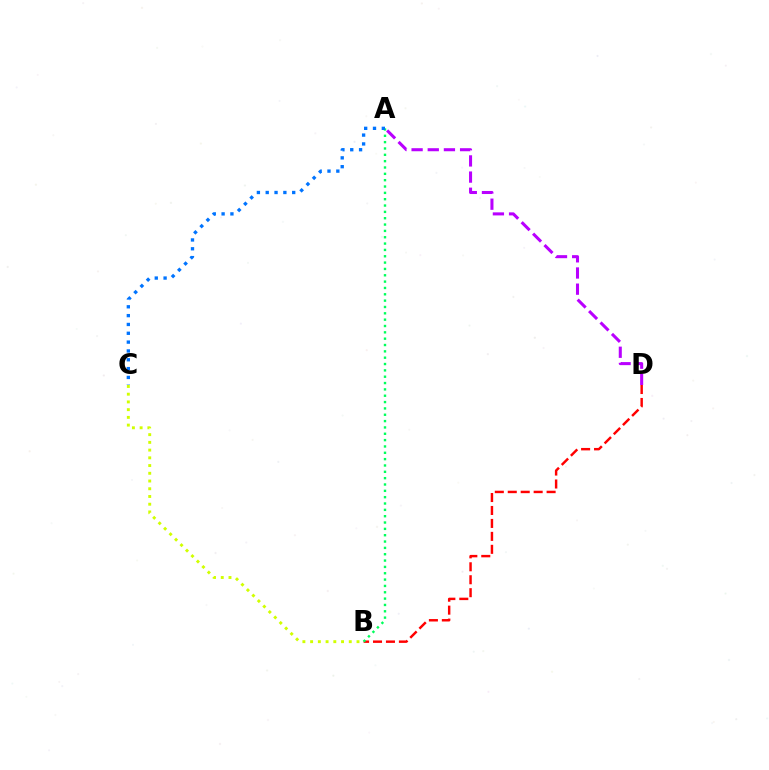{('B', 'D'): [{'color': '#ff0000', 'line_style': 'dashed', 'thickness': 1.76}], ('B', 'C'): [{'color': '#d1ff00', 'line_style': 'dotted', 'thickness': 2.1}], ('A', 'B'): [{'color': '#00ff5c', 'line_style': 'dotted', 'thickness': 1.72}], ('A', 'D'): [{'color': '#b900ff', 'line_style': 'dashed', 'thickness': 2.2}], ('A', 'C'): [{'color': '#0074ff', 'line_style': 'dotted', 'thickness': 2.4}]}